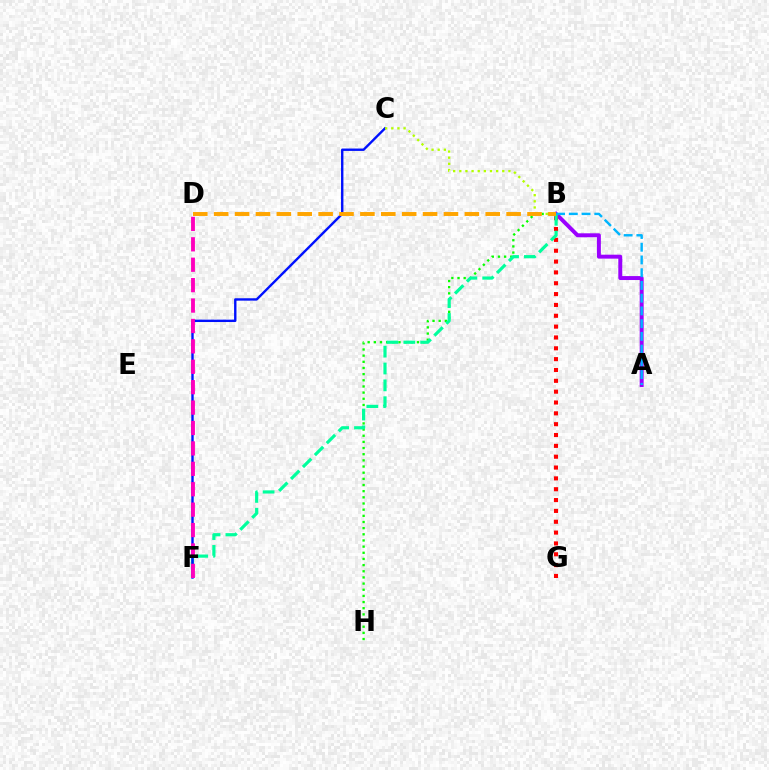{('A', 'B'): [{'color': '#9b00ff', 'line_style': 'solid', 'thickness': 2.84}, {'color': '#00b5ff', 'line_style': 'dashed', 'thickness': 1.73}], ('B', 'H'): [{'color': '#08ff00', 'line_style': 'dotted', 'thickness': 1.67}], ('B', 'G'): [{'color': '#ff0000', 'line_style': 'dotted', 'thickness': 2.95}], ('B', 'F'): [{'color': '#00ff9d', 'line_style': 'dashed', 'thickness': 2.29}], ('C', 'F'): [{'color': '#0010ff', 'line_style': 'solid', 'thickness': 1.72}], ('D', 'F'): [{'color': '#ff00bd', 'line_style': 'dashed', 'thickness': 2.77}], ('B', 'C'): [{'color': '#b3ff00', 'line_style': 'dotted', 'thickness': 1.67}], ('B', 'D'): [{'color': '#ffa500', 'line_style': 'dashed', 'thickness': 2.84}]}